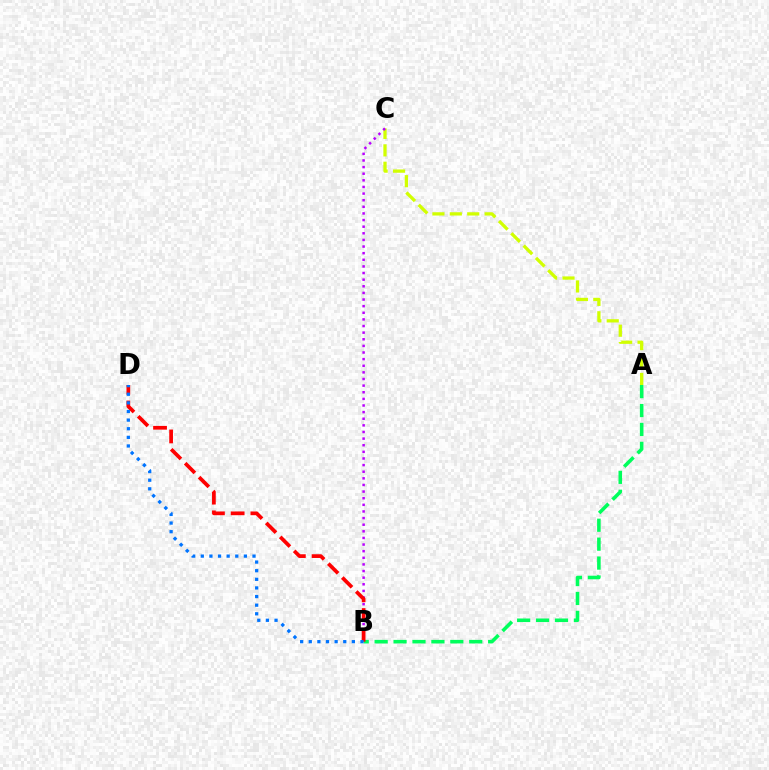{('A', 'B'): [{'color': '#00ff5c', 'line_style': 'dashed', 'thickness': 2.57}], ('A', 'C'): [{'color': '#d1ff00', 'line_style': 'dashed', 'thickness': 2.36}], ('B', 'C'): [{'color': '#b900ff', 'line_style': 'dotted', 'thickness': 1.8}], ('B', 'D'): [{'color': '#ff0000', 'line_style': 'dashed', 'thickness': 2.68}, {'color': '#0074ff', 'line_style': 'dotted', 'thickness': 2.34}]}